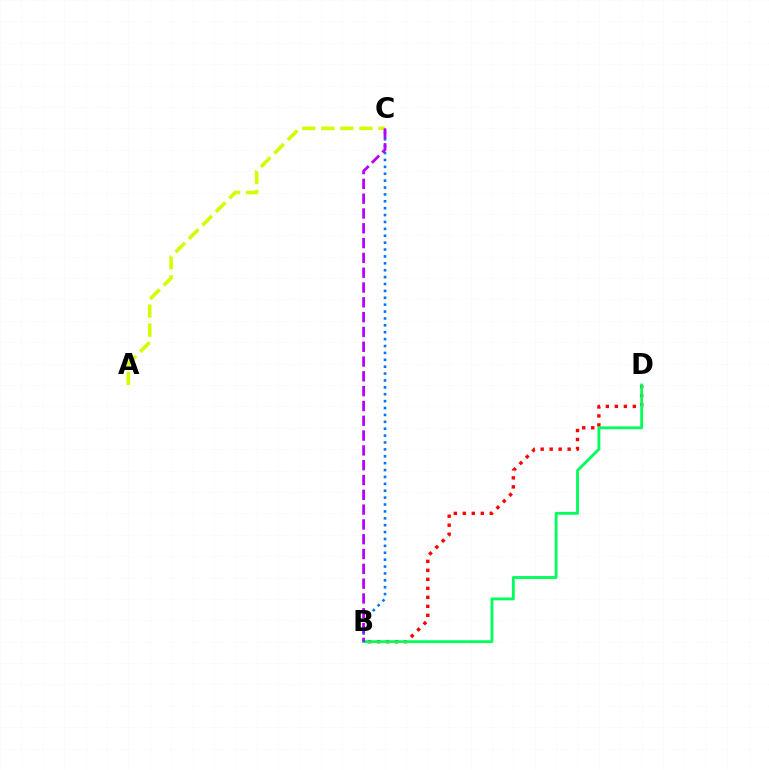{('B', 'D'): [{'color': '#ff0000', 'line_style': 'dotted', 'thickness': 2.44}, {'color': '#00ff5c', 'line_style': 'solid', 'thickness': 2.05}], ('A', 'C'): [{'color': '#d1ff00', 'line_style': 'dashed', 'thickness': 2.59}], ('B', 'C'): [{'color': '#0074ff', 'line_style': 'dotted', 'thickness': 1.87}, {'color': '#b900ff', 'line_style': 'dashed', 'thickness': 2.01}]}